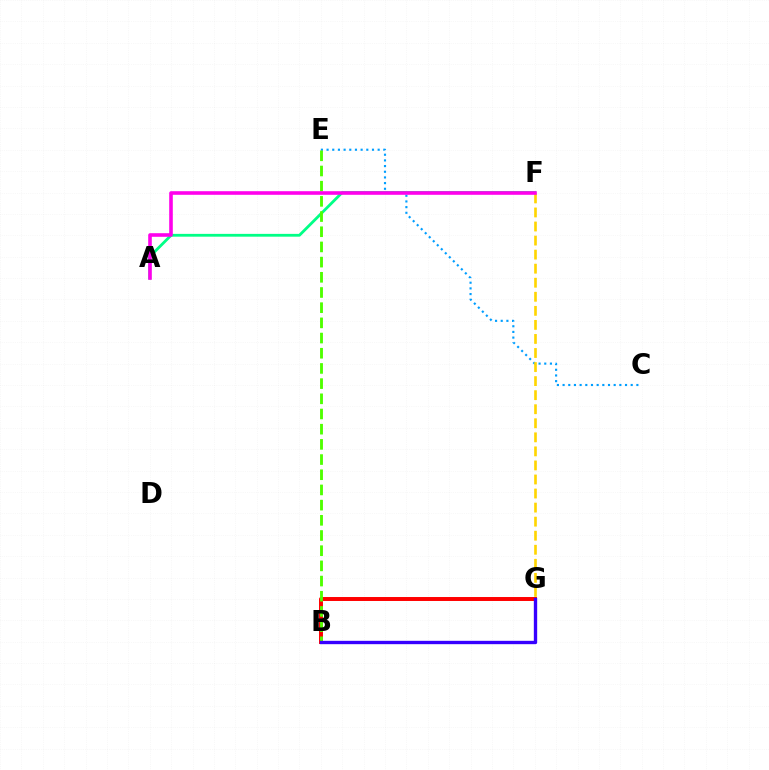{('C', 'E'): [{'color': '#009eff', 'line_style': 'dotted', 'thickness': 1.54}], ('A', 'F'): [{'color': '#00ff86', 'line_style': 'solid', 'thickness': 2.02}, {'color': '#ff00ed', 'line_style': 'solid', 'thickness': 2.59}], ('B', 'G'): [{'color': '#ff0000', 'line_style': 'solid', 'thickness': 2.85}, {'color': '#3700ff', 'line_style': 'solid', 'thickness': 2.41}], ('F', 'G'): [{'color': '#ffd500', 'line_style': 'dashed', 'thickness': 1.91}], ('B', 'E'): [{'color': '#4fff00', 'line_style': 'dashed', 'thickness': 2.06}]}